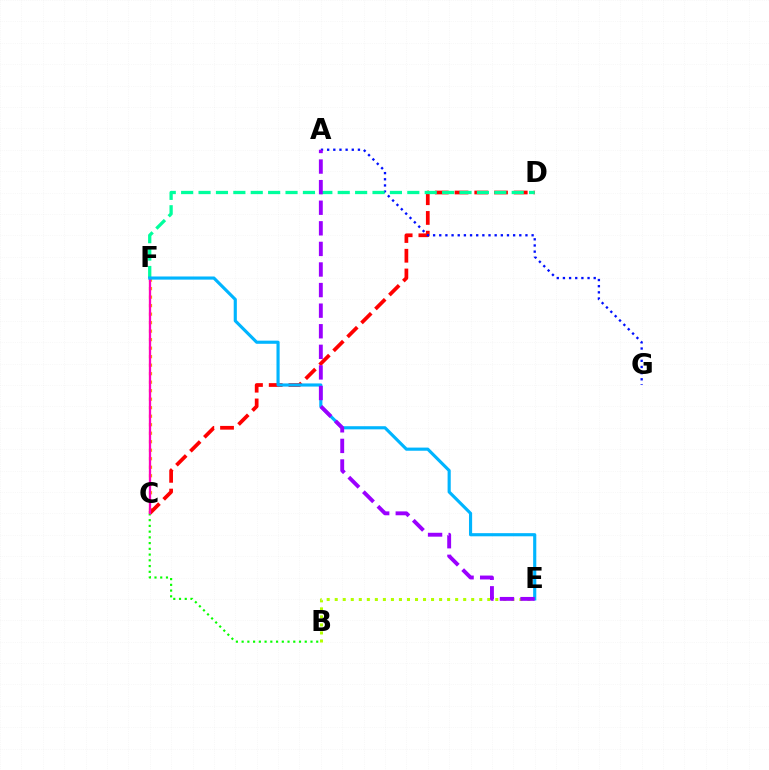{('C', 'F'): [{'color': '#ffa500', 'line_style': 'dotted', 'thickness': 2.31}, {'color': '#ff00bd', 'line_style': 'solid', 'thickness': 1.66}], ('B', 'C'): [{'color': '#08ff00', 'line_style': 'dotted', 'thickness': 1.56}], ('C', 'D'): [{'color': '#ff0000', 'line_style': 'dashed', 'thickness': 2.68}], ('B', 'E'): [{'color': '#b3ff00', 'line_style': 'dotted', 'thickness': 2.18}], ('A', 'G'): [{'color': '#0010ff', 'line_style': 'dotted', 'thickness': 1.67}], ('D', 'F'): [{'color': '#00ff9d', 'line_style': 'dashed', 'thickness': 2.36}], ('E', 'F'): [{'color': '#00b5ff', 'line_style': 'solid', 'thickness': 2.26}], ('A', 'E'): [{'color': '#9b00ff', 'line_style': 'dashed', 'thickness': 2.8}]}